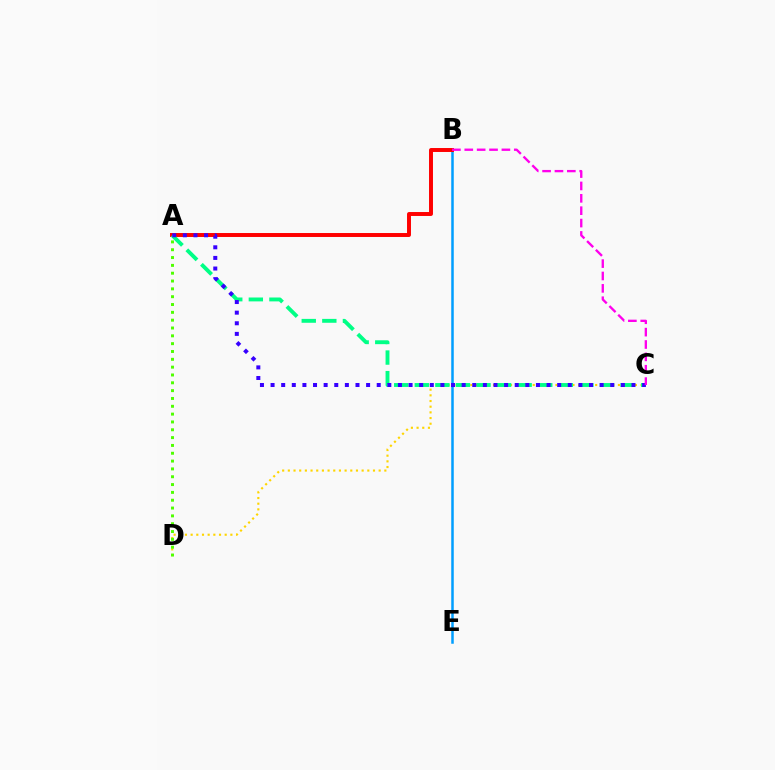{('B', 'E'): [{'color': '#009eff', 'line_style': 'solid', 'thickness': 1.81}], ('C', 'D'): [{'color': '#ffd500', 'line_style': 'dotted', 'thickness': 1.54}], ('A', 'B'): [{'color': '#ff0000', 'line_style': 'solid', 'thickness': 2.84}], ('A', 'D'): [{'color': '#4fff00', 'line_style': 'dotted', 'thickness': 2.13}], ('A', 'C'): [{'color': '#00ff86', 'line_style': 'dashed', 'thickness': 2.8}, {'color': '#3700ff', 'line_style': 'dotted', 'thickness': 2.88}], ('B', 'C'): [{'color': '#ff00ed', 'line_style': 'dashed', 'thickness': 1.68}]}